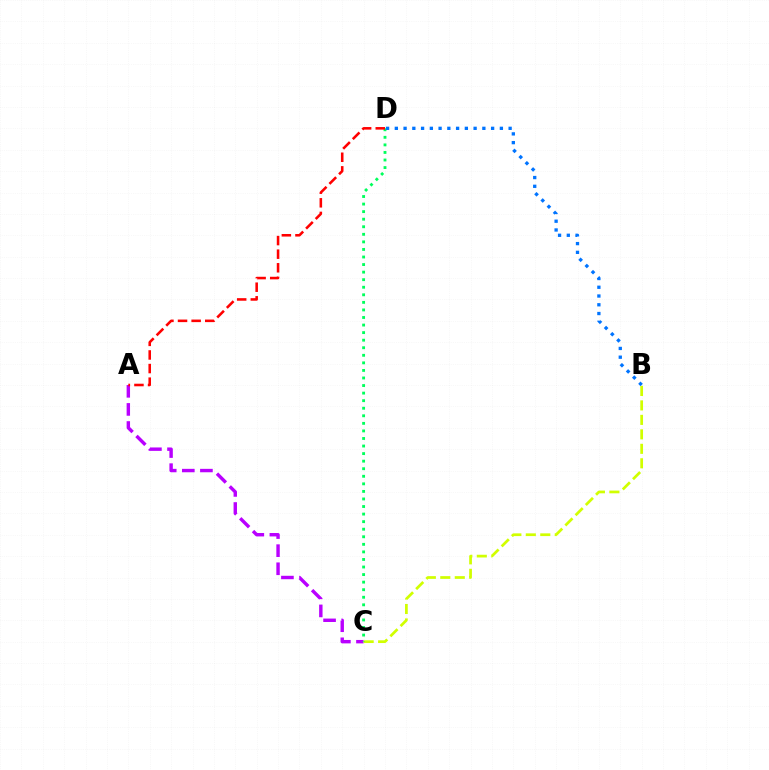{('A', 'C'): [{'color': '#b900ff', 'line_style': 'dashed', 'thickness': 2.46}], ('B', 'C'): [{'color': '#d1ff00', 'line_style': 'dashed', 'thickness': 1.97}], ('C', 'D'): [{'color': '#00ff5c', 'line_style': 'dotted', 'thickness': 2.05}], ('B', 'D'): [{'color': '#0074ff', 'line_style': 'dotted', 'thickness': 2.38}], ('A', 'D'): [{'color': '#ff0000', 'line_style': 'dashed', 'thickness': 1.85}]}